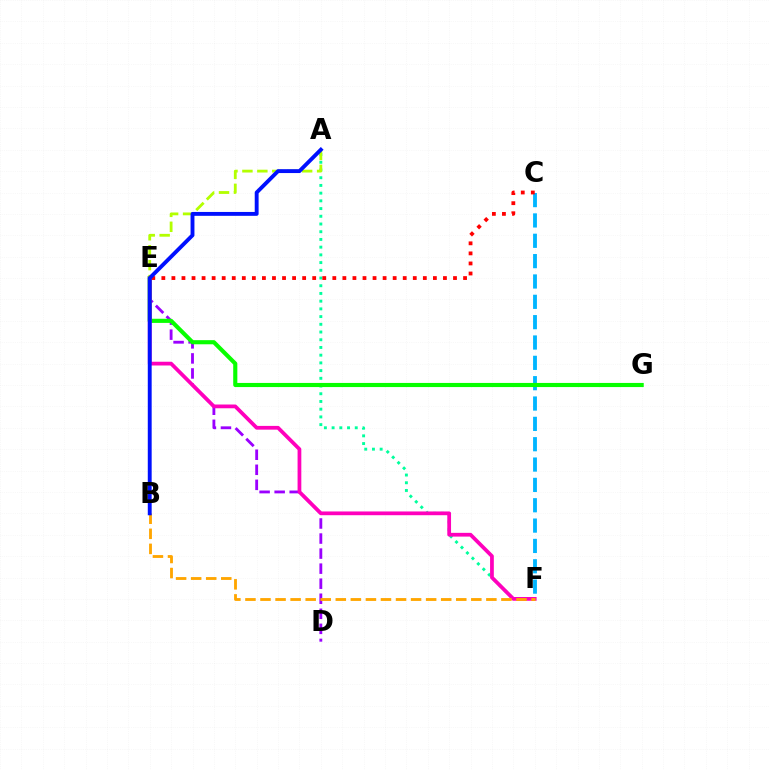{('D', 'E'): [{'color': '#9b00ff', 'line_style': 'dashed', 'thickness': 2.04}], ('A', 'F'): [{'color': '#00ff9d', 'line_style': 'dotted', 'thickness': 2.1}], ('C', 'F'): [{'color': '#00b5ff', 'line_style': 'dashed', 'thickness': 2.76}], ('E', 'G'): [{'color': '#08ff00', 'line_style': 'solid', 'thickness': 2.97}], ('E', 'F'): [{'color': '#ff00bd', 'line_style': 'solid', 'thickness': 2.7}], ('A', 'E'): [{'color': '#b3ff00', 'line_style': 'dashed', 'thickness': 2.03}], ('B', 'F'): [{'color': '#ffa500', 'line_style': 'dashed', 'thickness': 2.05}], ('C', 'E'): [{'color': '#ff0000', 'line_style': 'dotted', 'thickness': 2.73}], ('A', 'B'): [{'color': '#0010ff', 'line_style': 'solid', 'thickness': 2.79}]}